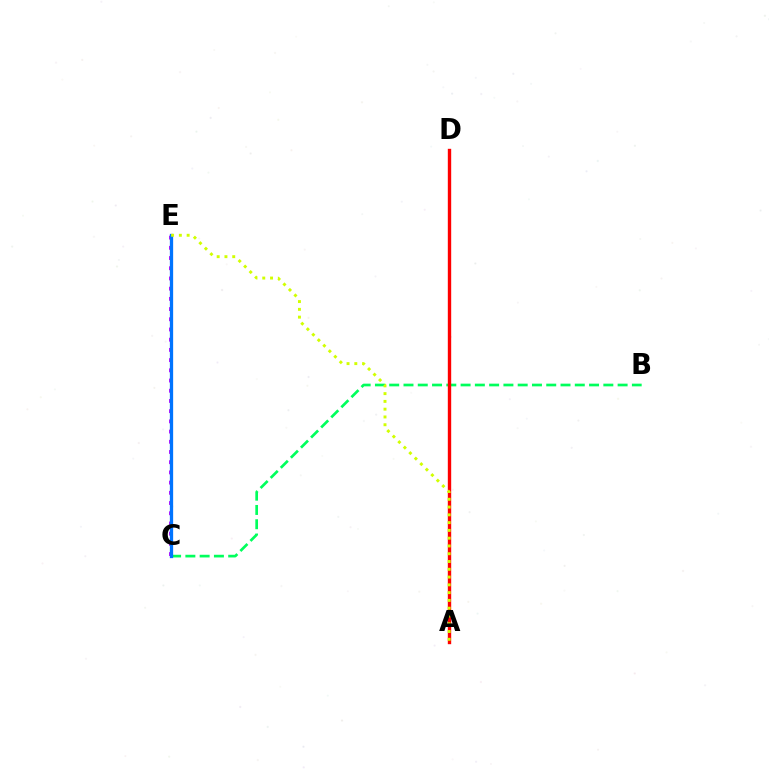{('B', 'C'): [{'color': '#00ff5c', 'line_style': 'dashed', 'thickness': 1.94}], ('C', 'E'): [{'color': '#b900ff', 'line_style': 'dotted', 'thickness': 2.77}, {'color': '#0074ff', 'line_style': 'solid', 'thickness': 2.36}], ('A', 'D'): [{'color': '#ff0000', 'line_style': 'solid', 'thickness': 2.43}], ('A', 'E'): [{'color': '#d1ff00', 'line_style': 'dotted', 'thickness': 2.11}]}